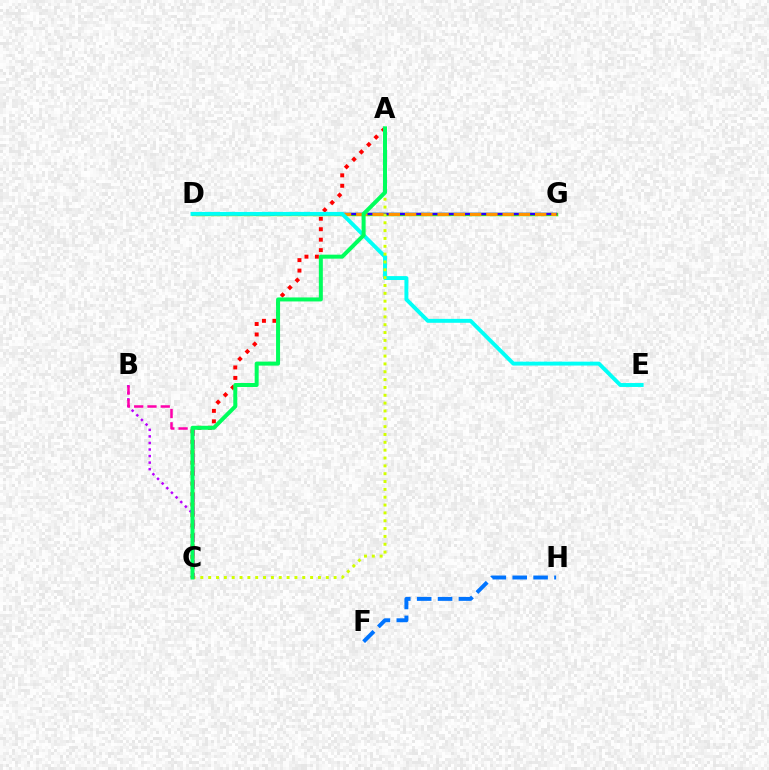{('D', 'G'): [{'color': '#3dff00', 'line_style': 'solid', 'thickness': 2.43}, {'color': '#2500ff', 'line_style': 'solid', 'thickness': 1.77}, {'color': '#ff9400', 'line_style': 'dashed', 'thickness': 2.21}], ('B', 'C'): [{'color': '#b900ff', 'line_style': 'dotted', 'thickness': 1.78}, {'color': '#ff00ac', 'line_style': 'dashed', 'thickness': 1.8}], ('A', 'C'): [{'color': '#ff0000', 'line_style': 'dotted', 'thickness': 2.84}, {'color': '#d1ff00', 'line_style': 'dotted', 'thickness': 2.13}, {'color': '#00ff5c', 'line_style': 'solid', 'thickness': 2.88}], ('D', 'E'): [{'color': '#00fff6', 'line_style': 'solid', 'thickness': 2.82}], ('F', 'H'): [{'color': '#0074ff', 'line_style': 'dashed', 'thickness': 2.84}]}